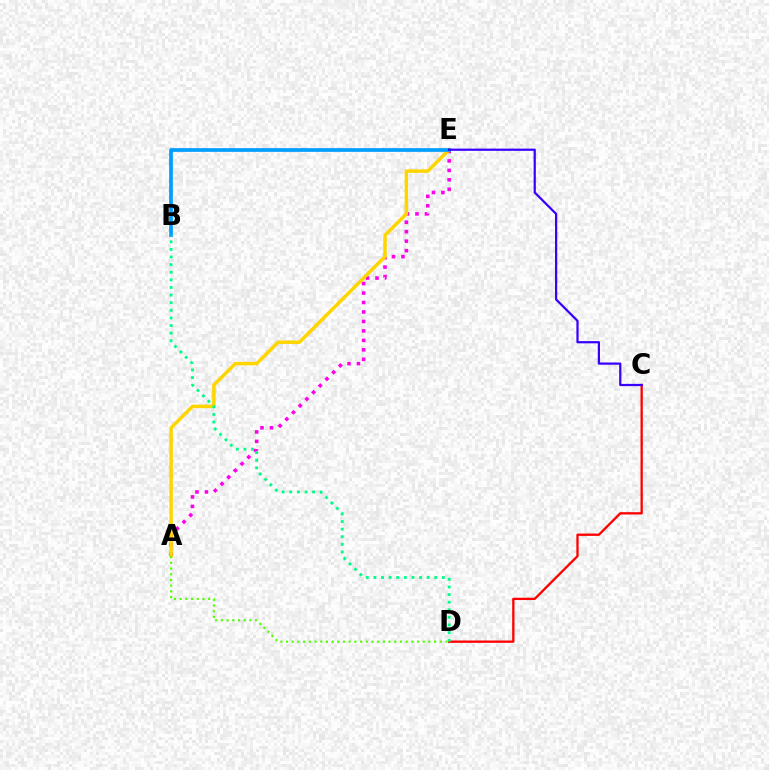{('C', 'D'): [{'color': '#ff0000', 'line_style': 'solid', 'thickness': 1.67}], ('A', 'E'): [{'color': '#ff00ed', 'line_style': 'dotted', 'thickness': 2.57}, {'color': '#ffd500', 'line_style': 'solid', 'thickness': 2.51}], ('B', 'E'): [{'color': '#009eff', 'line_style': 'solid', 'thickness': 2.66}], ('B', 'D'): [{'color': '#00ff86', 'line_style': 'dotted', 'thickness': 2.07}], ('A', 'D'): [{'color': '#4fff00', 'line_style': 'dotted', 'thickness': 1.55}], ('C', 'E'): [{'color': '#3700ff', 'line_style': 'solid', 'thickness': 1.61}]}